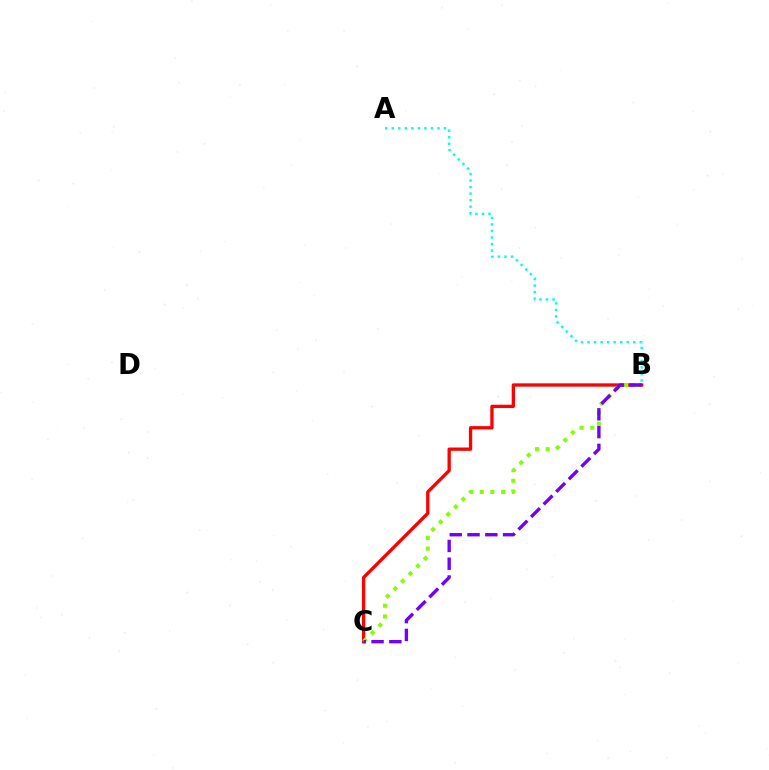{('B', 'C'): [{'color': '#ff0000', 'line_style': 'solid', 'thickness': 2.38}, {'color': '#84ff00', 'line_style': 'dotted', 'thickness': 2.91}, {'color': '#7200ff', 'line_style': 'dashed', 'thickness': 2.42}], ('A', 'B'): [{'color': '#00fff6', 'line_style': 'dotted', 'thickness': 1.77}]}